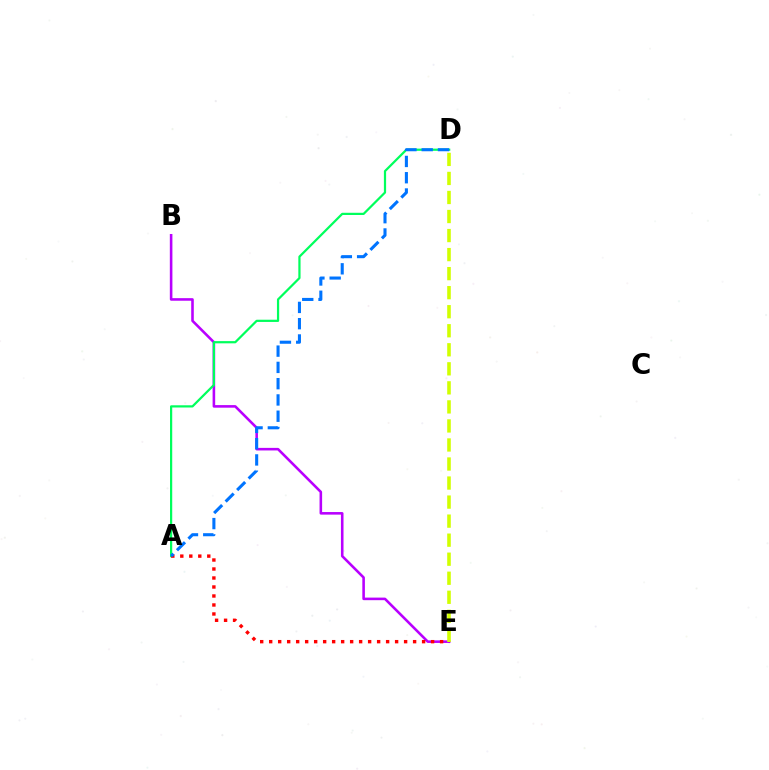{('B', 'E'): [{'color': '#b900ff', 'line_style': 'solid', 'thickness': 1.86}], ('A', 'D'): [{'color': '#00ff5c', 'line_style': 'solid', 'thickness': 1.6}, {'color': '#0074ff', 'line_style': 'dashed', 'thickness': 2.21}], ('A', 'E'): [{'color': '#ff0000', 'line_style': 'dotted', 'thickness': 2.44}], ('D', 'E'): [{'color': '#d1ff00', 'line_style': 'dashed', 'thickness': 2.59}]}